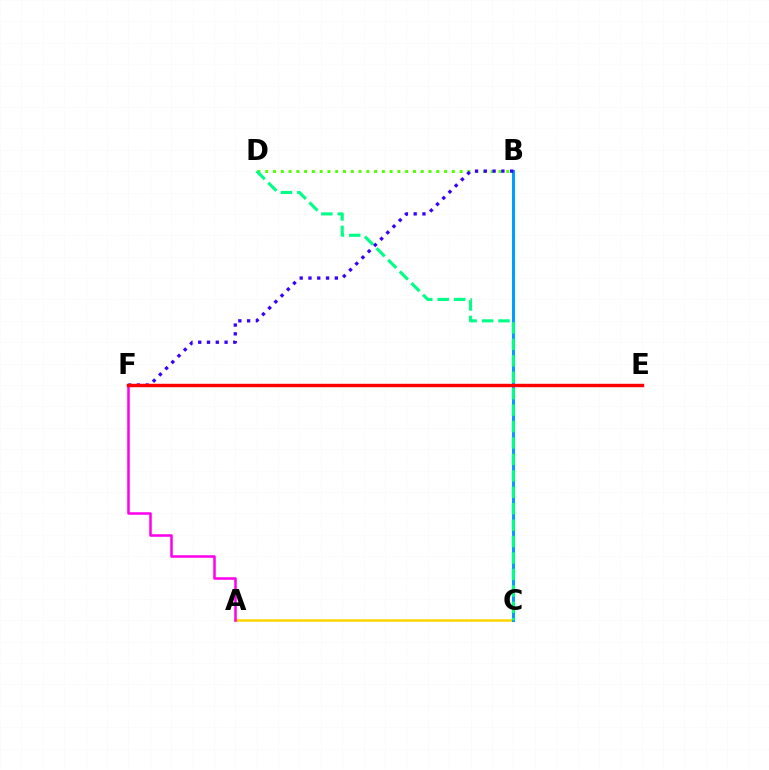{('A', 'C'): [{'color': '#ffd500', 'line_style': 'solid', 'thickness': 1.82}], ('B', 'D'): [{'color': '#4fff00', 'line_style': 'dotted', 'thickness': 2.11}], ('B', 'C'): [{'color': '#009eff', 'line_style': 'solid', 'thickness': 2.16}], ('C', 'D'): [{'color': '#00ff86', 'line_style': 'dashed', 'thickness': 2.23}], ('B', 'F'): [{'color': '#3700ff', 'line_style': 'dotted', 'thickness': 2.39}], ('A', 'F'): [{'color': '#ff00ed', 'line_style': 'solid', 'thickness': 1.83}], ('E', 'F'): [{'color': '#ff0000', 'line_style': 'solid', 'thickness': 2.46}]}